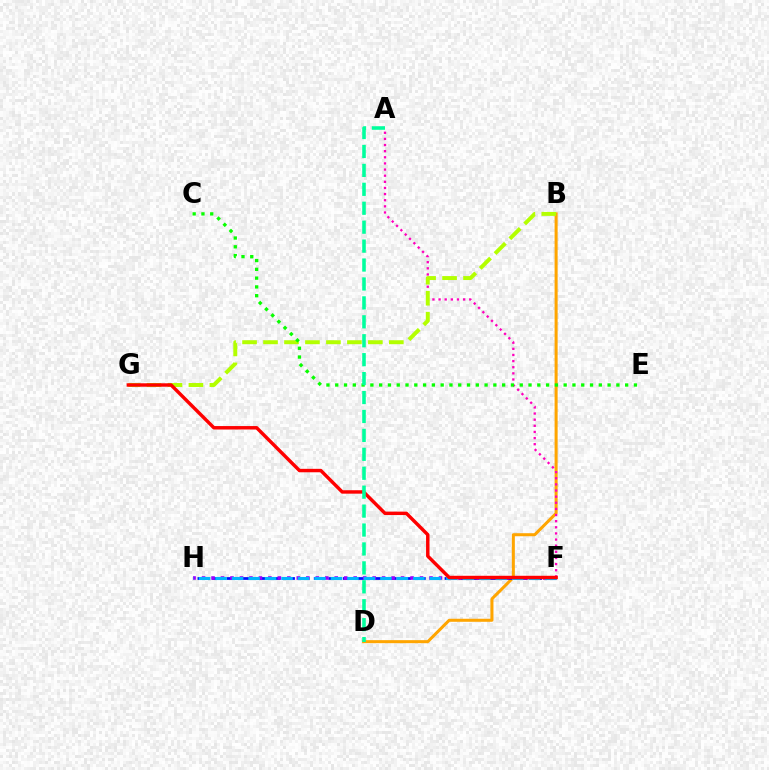{('B', 'D'): [{'color': '#ffa500', 'line_style': 'solid', 'thickness': 2.18}], ('A', 'F'): [{'color': '#ff00bd', 'line_style': 'dotted', 'thickness': 1.67}], ('B', 'G'): [{'color': '#b3ff00', 'line_style': 'dashed', 'thickness': 2.85}], ('F', 'H'): [{'color': '#0010ff', 'line_style': 'dashed', 'thickness': 1.97}, {'color': '#9b00ff', 'line_style': 'dotted', 'thickness': 2.58}, {'color': '#00b5ff', 'line_style': 'dashed', 'thickness': 2.24}], ('C', 'E'): [{'color': '#08ff00', 'line_style': 'dotted', 'thickness': 2.39}], ('F', 'G'): [{'color': '#ff0000', 'line_style': 'solid', 'thickness': 2.47}], ('A', 'D'): [{'color': '#00ff9d', 'line_style': 'dashed', 'thickness': 2.57}]}